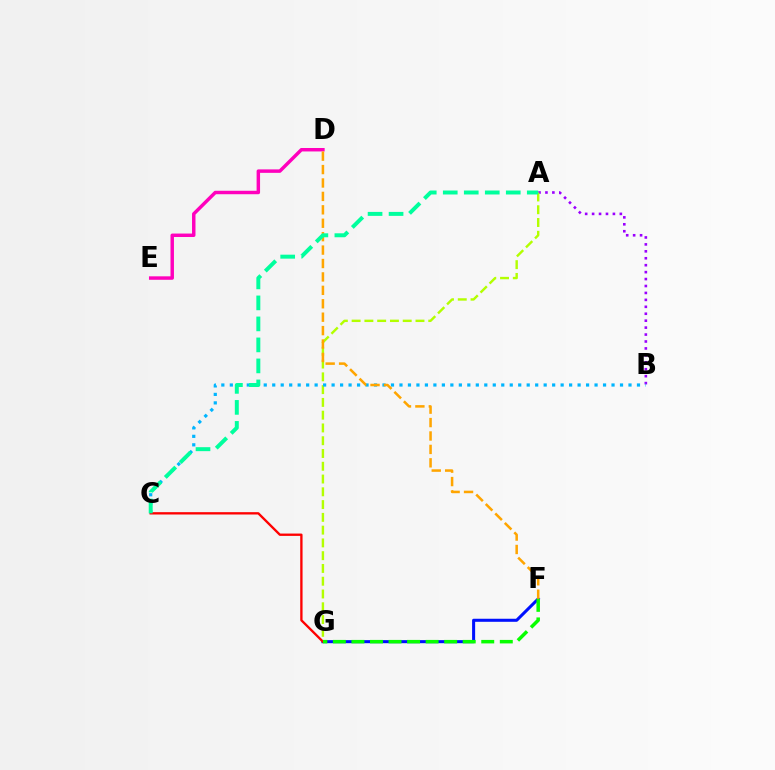{('A', 'B'): [{'color': '#9b00ff', 'line_style': 'dotted', 'thickness': 1.88}], ('F', 'G'): [{'color': '#0010ff', 'line_style': 'solid', 'thickness': 2.19}, {'color': '#08ff00', 'line_style': 'dashed', 'thickness': 2.52}], ('A', 'G'): [{'color': '#b3ff00', 'line_style': 'dashed', 'thickness': 1.74}], ('B', 'C'): [{'color': '#00b5ff', 'line_style': 'dotted', 'thickness': 2.3}], ('D', 'E'): [{'color': '#ff00bd', 'line_style': 'solid', 'thickness': 2.49}], ('C', 'G'): [{'color': '#ff0000', 'line_style': 'solid', 'thickness': 1.68}], ('D', 'F'): [{'color': '#ffa500', 'line_style': 'dashed', 'thickness': 1.82}], ('A', 'C'): [{'color': '#00ff9d', 'line_style': 'dashed', 'thickness': 2.85}]}